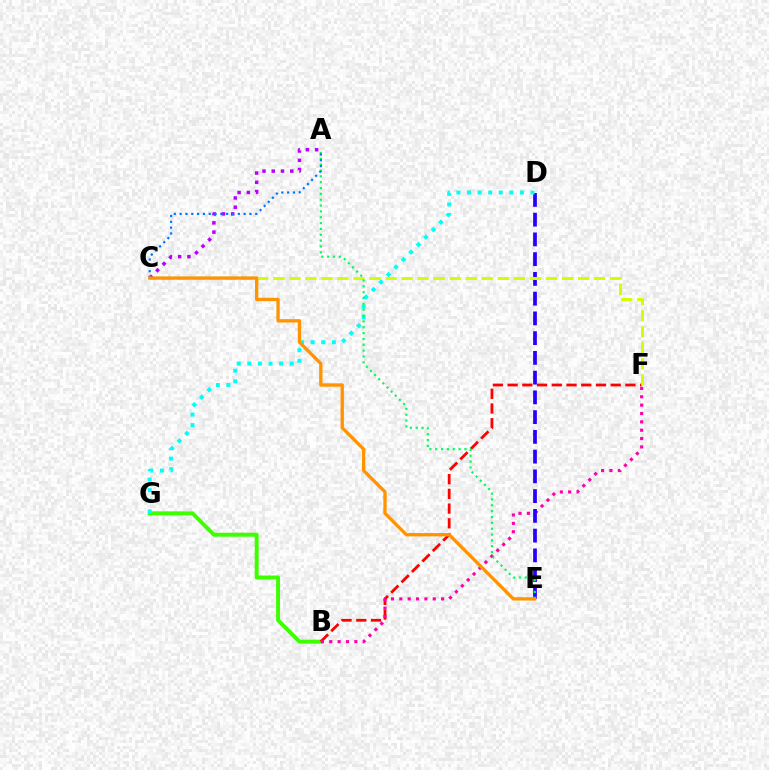{('B', 'G'): [{'color': '#3dff00', 'line_style': 'solid', 'thickness': 2.83}], ('B', 'F'): [{'color': '#ff0000', 'line_style': 'dashed', 'thickness': 2.0}, {'color': '#ff00ac', 'line_style': 'dotted', 'thickness': 2.27}], ('A', 'C'): [{'color': '#b900ff', 'line_style': 'dotted', 'thickness': 2.52}, {'color': '#0074ff', 'line_style': 'dotted', 'thickness': 1.58}], ('D', 'E'): [{'color': '#2500ff', 'line_style': 'dashed', 'thickness': 2.68}], ('D', 'G'): [{'color': '#00fff6', 'line_style': 'dotted', 'thickness': 2.88}], ('C', 'F'): [{'color': '#d1ff00', 'line_style': 'dashed', 'thickness': 2.18}], ('A', 'E'): [{'color': '#00ff5c', 'line_style': 'dotted', 'thickness': 1.59}], ('C', 'E'): [{'color': '#ff9400', 'line_style': 'solid', 'thickness': 2.39}]}